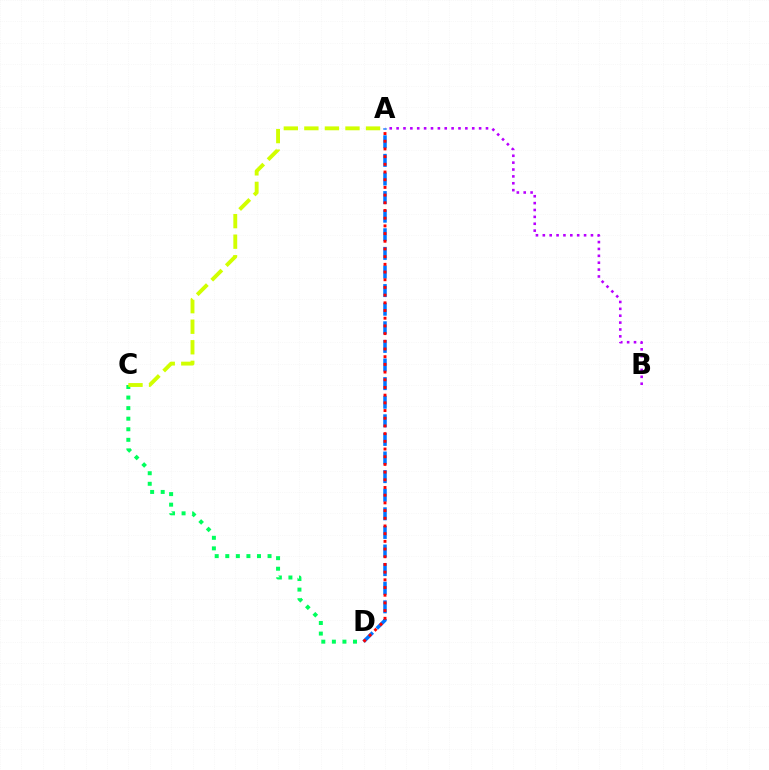{('C', 'D'): [{'color': '#00ff5c', 'line_style': 'dotted', 'thickness': 2.87}], ('A', 'D'): [{'color': '#0074ff', 'line_style': 'dashed', 'thickness': 2.53}, {'color': '#ff0000', 'line_style': 'dotted', 'thickness': 2.09}], ('A', 'B'): [{'color': '#b900ff', 'line_style': 'dotted', 'thickness': 1.87}], ('A', 'C'): [{'color': '#d1ff00', 'line_style': 'dashed', 'thickness': 2.79}]}